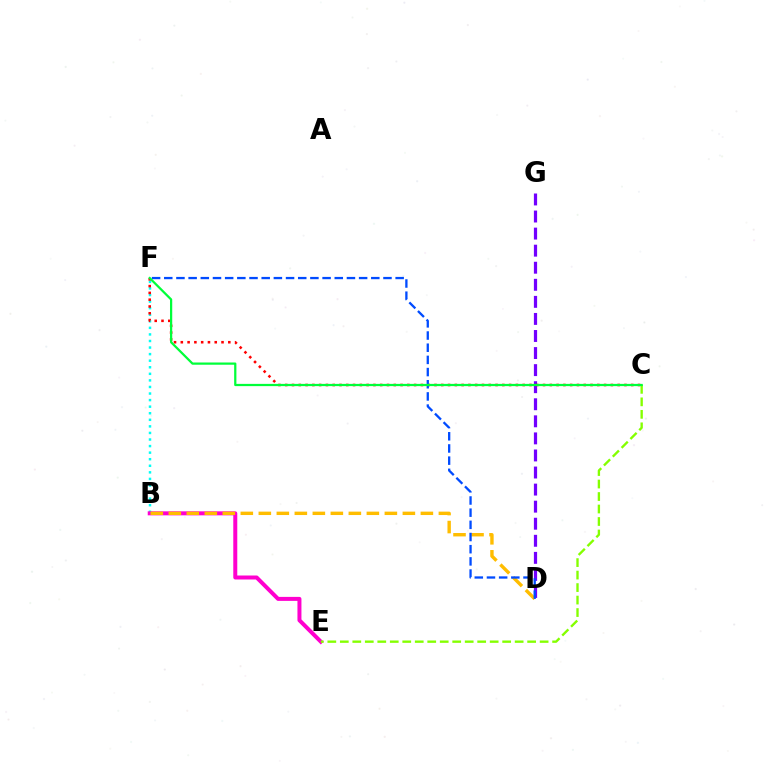{('B', 'F'): [{'color': '#00fff6', 'line_style': 'dotted', 'thickness': 1.78}], ('B', 'E'): [{'color': '#ff00cf', 'line_style': 'solid', 'thickness': 2.88}], ('D', 'G'): [{'color': '#7200ff', 'line_style': 'dashed', 'thickness': 2.32}], ('C', 'F'): [{'color': '#ff0000', 'line_style': 'dotted', 'thickness': 1.84}, {'color': '#00ff39', 'line_style': 'solid', 'thickness': 1.61}], ('B', 'D'): [{'color': '#ffbd00', 'line_style': 'dashed', 'thickness': 2.45}], ('D', 'F'): [{'color': '#004bff', 'line_style': 'dashed', 'thickness': 1.65}], ('C', 'E'): [{'color': '#84ff00', 'line_style': 'dashed', 'thickness': 1.7}]}